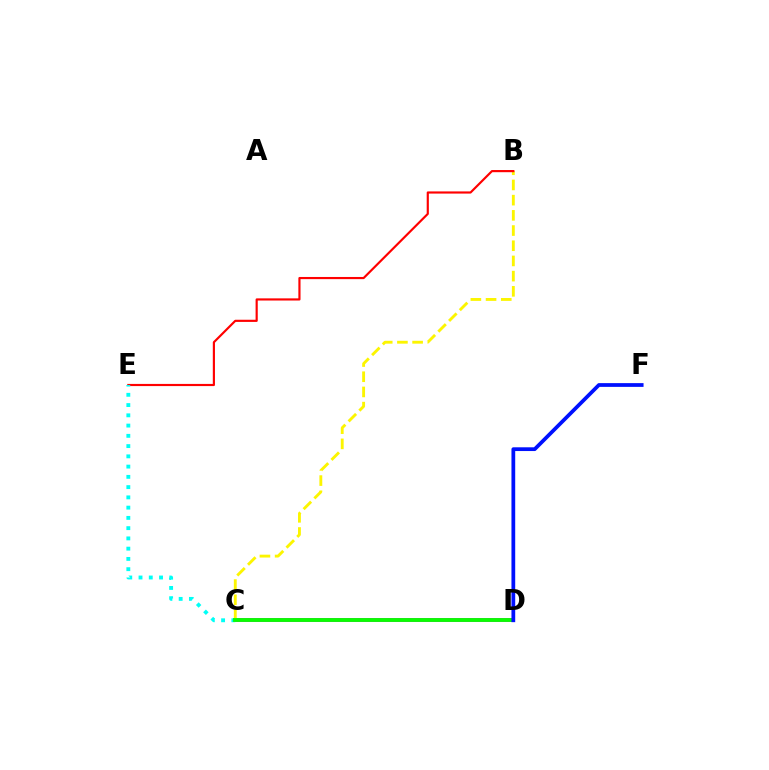{('C', 'D'): [{'color': '#ee00ff', 'line_style': 'solid', 'thickness': 2.75}, {'color': '#08ff00', 'line_style': 'solid', 'thickness': 2.76}], ('B', 'C'): [{'color': '#fcf500', 'line_style': 'dashed', 'thickness': 2.06}], ('B', 'E'): [{'color': '#ff0000', 'line_style': 'solid', 'thickness': 1.56}], ('C', 'E'): [{'color': '#00fff6', 'line_style': 'dotted', 'thickness': 2.79}], ('D', 'F'): [{'color': '#0010ff', 'line_style': 'solid', 'thickness': 2.7}]}